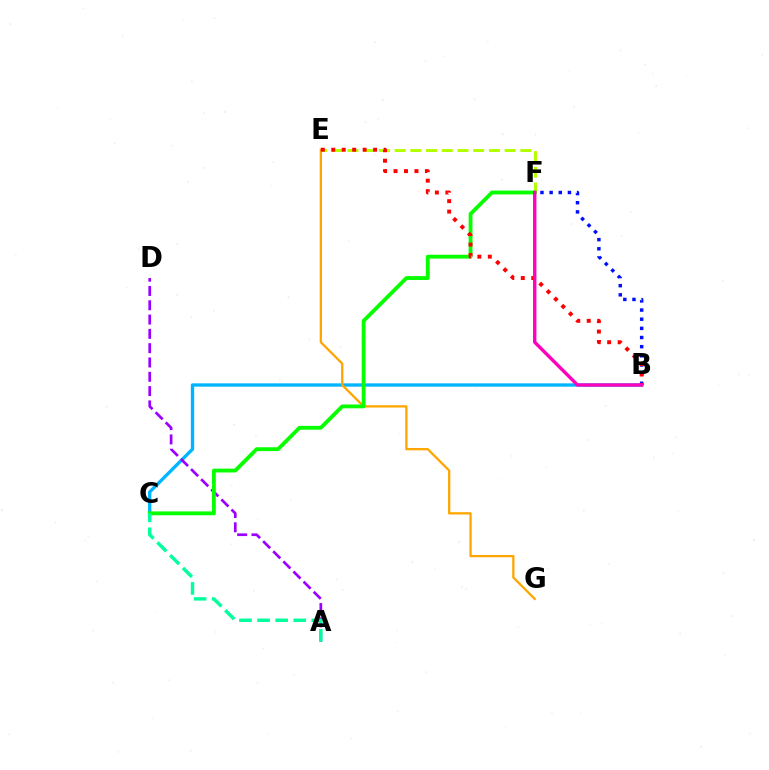{('B', 'C'): [{'color': '#00b5ff', 'line_style': 'solid', 'thickness': 2.4}], ('E', 'G'): [{'color': '#ffa500', 'line_style': 'solid', 'thickness': 1.64}], ('A', 'D'): [{'color': '#9b00ff', 'line_style': 'dashed', 'thickness': 1.94}], ('B', 'F'): [{'color': '#0010ff', 'line_style': 'dotted', 'thickness': 2.49}, {'color': '#ff00bd', 'line_style': 'solid', 'thickness': 2.42}], ('E', 'F'): [{'color': '#b3ff00', 'line_style': 'dashed', 'thickness': 2.14}], ('C', 'F'): [{'color': '#08ff00', 'line_style': 'solid', 'thickness': 2.77}], ('B', 'E'): [{'color': '#ff0000', 'line_style': 'dotted', 'thickness': 2.84}], ('A', 'C'): [{'color': '#00ff9d', 'line_style': 'dashed', 'thickness': 2.46}]}